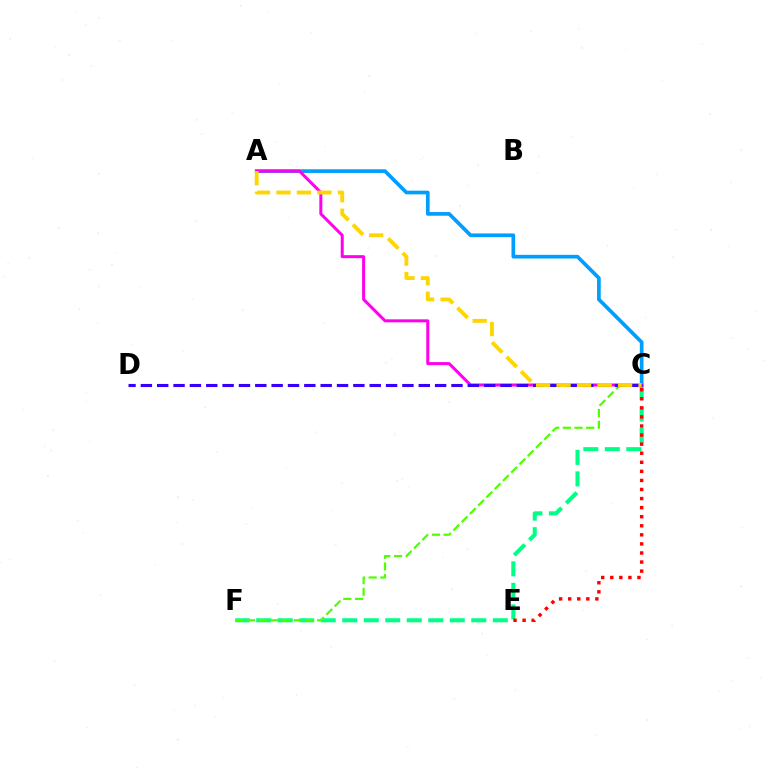{('C', 'F'): [{'color': '#00ff86', 'line_style': 'dashed', 'thickness': 2.92}, {'color': '#4fff00', 'line_style': 'dashed', 'thickness': 1.59}], ('C', 'E'): [{'color': '#ff0000', 'line_style': 'dotted', 'thickness': 2.46}], ('A', 'C'): [{'color': '#009eff', 'line_style': 'solid', 'thickness': 2.65}, {'color': '#ff00ed', 'line_style': 'solid', 'thickness': 2.16}, {'color': '#ffd500', 'line_style': 'dashed', 'thickness': 2.78}], ('C', 'D'): [{'color': '#3700ff', 'line_style': 'dashed', 'thickness': 2.22}]}